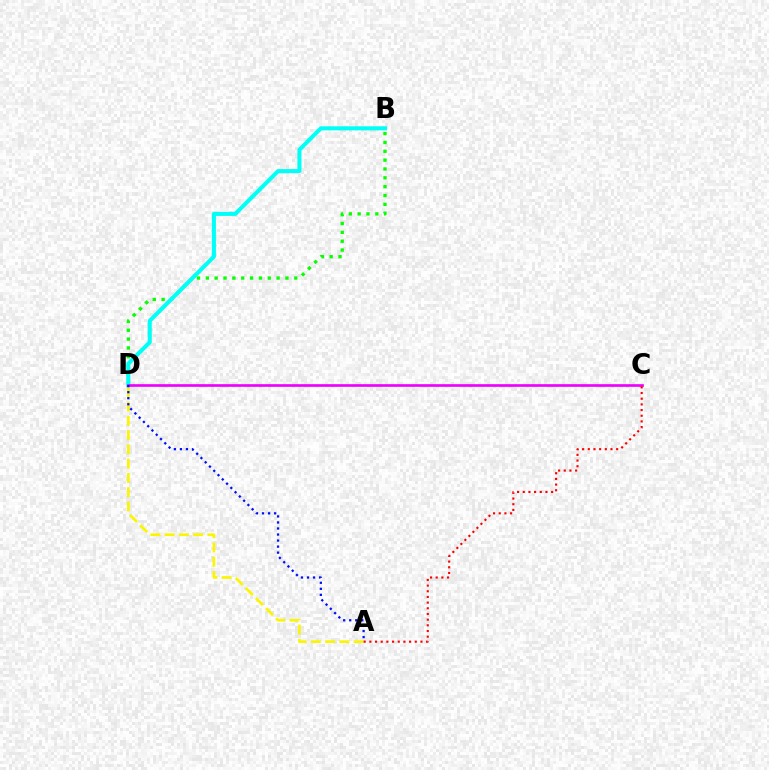{('B', 'D'): [{'color': '#08ff00', 'line_style': 'dotted', 'thickness': 2.4}, {'color': '#00fff6', 'line_style': 'solid', 'thickness': 2.92}], ('A', 'D'): [{'color': '#fcf500', 'line_style': 'dashed', 'thickness': 1.94}, {'color': '#0010ff', 'line_style': 'dotted', 'thickness': 1.64}], ('C', 'D'): [{'color': '#ee00ff', 'line_style': 'solid', 'thickness': 1.92}], ('A', 'C'): [{'color': '#ff0000', 'line_style': 'dotted', 'thickness': 1.54}]}